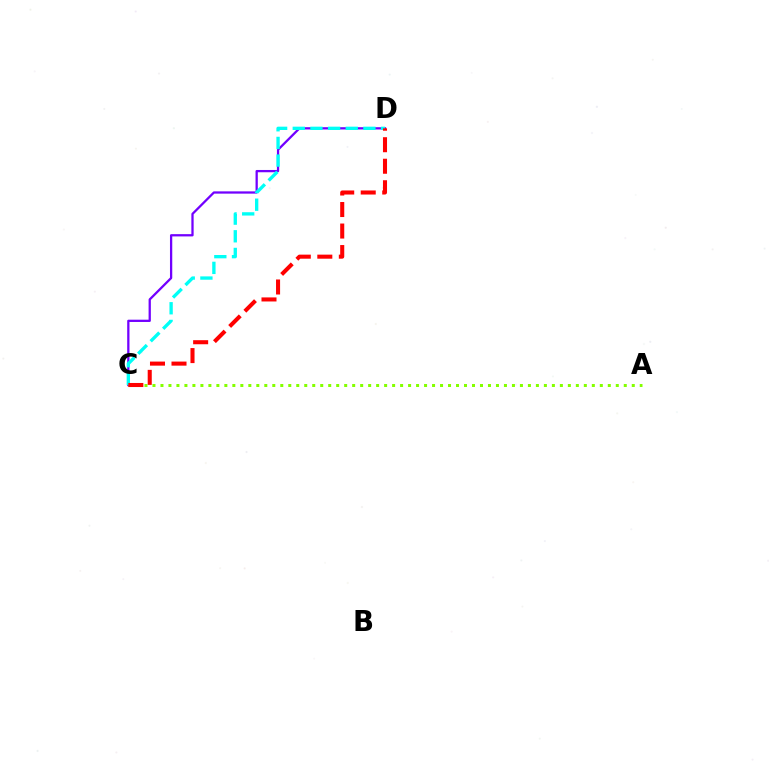{('C', 'D'): [{'color': '#7200ff', 'line_style': 'solid', 'thickness': 1.64}, {'color': '#00fff6', 'line_style': 'dashed', 'thickness': 2.4}, {'color': '#ff0000', 'line_style': 'dashed', 'thickness': 2.92}], ('A', 'C'): [{'color': '#84ff00', 'line_style': 'dotted', 'thickness': 2.17}]}